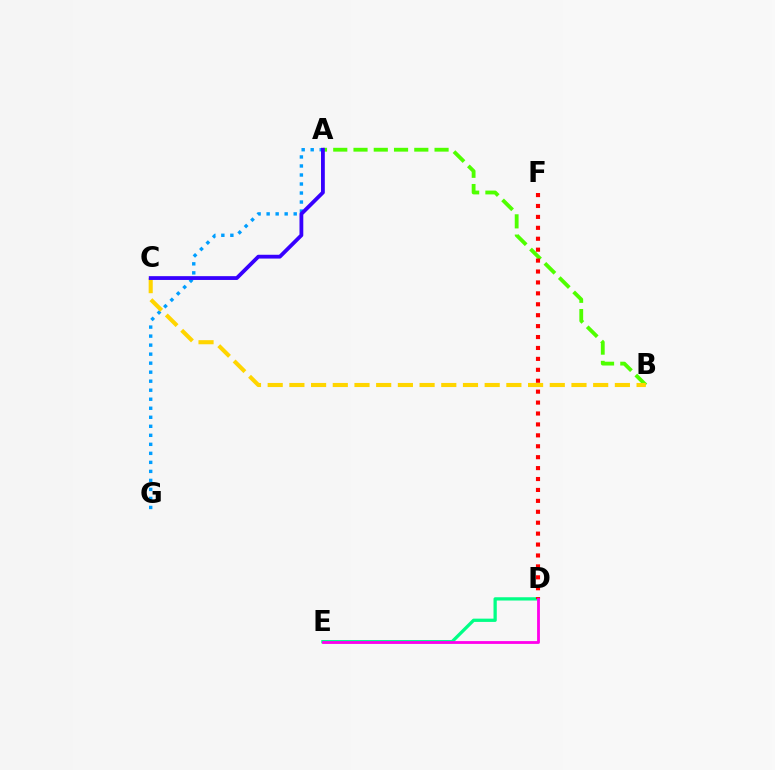{('A', 'B'): [{'color': '#4fff00', 'line_style': 'dashed', 'thickness': 2.75}], ('D', 'E'): [{'color': '#00ff86', 'line_style': 'solid', 'thickness': 2.35}, {'color': '#ff00ed', 'line_style': 'solid', 'thickness': 2.02}], ('A', 'G'): [{'color': '#009eff', 'line_style': 'dotted', 'thickness': 2.45}], ('D', 'F'): [{'color': '#ff0000', 'line_style': 'dotted', 'thickness': 2.97}], ('B', 'C'): [{'color': '#ffd500', 'line_style': 'dashed', 'thickness': 2.95}], ('A', 'C'): [{'color': '#3700ff', 'line_style': 'solid', 'thickness': 2.74}]}